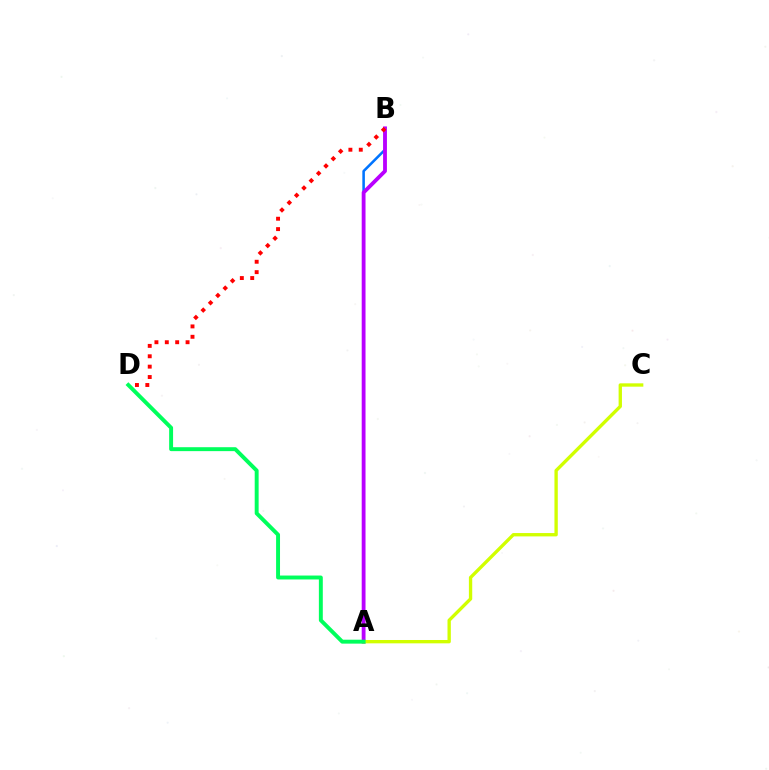{('A', 'B'): [{'color': '#0074ff', 'line_style': 'solid', 'thickness': 1.84}, {'color': '#b900ff', 'line_style': 'solid', 'thickness': 2.75}], ('A', 'C'): [{'color': '#d1ff00', 'line_style': 'solid', 'thickness': 2.4}], ('B', 'D'): [{'color': '#ff0000', 'line_style': 'dotted', 'thickness': 2.82}], ('A', 'D'): [{'color': '#00ff5c', 'line_style': 'solid', 'thickness': 2.83}]}